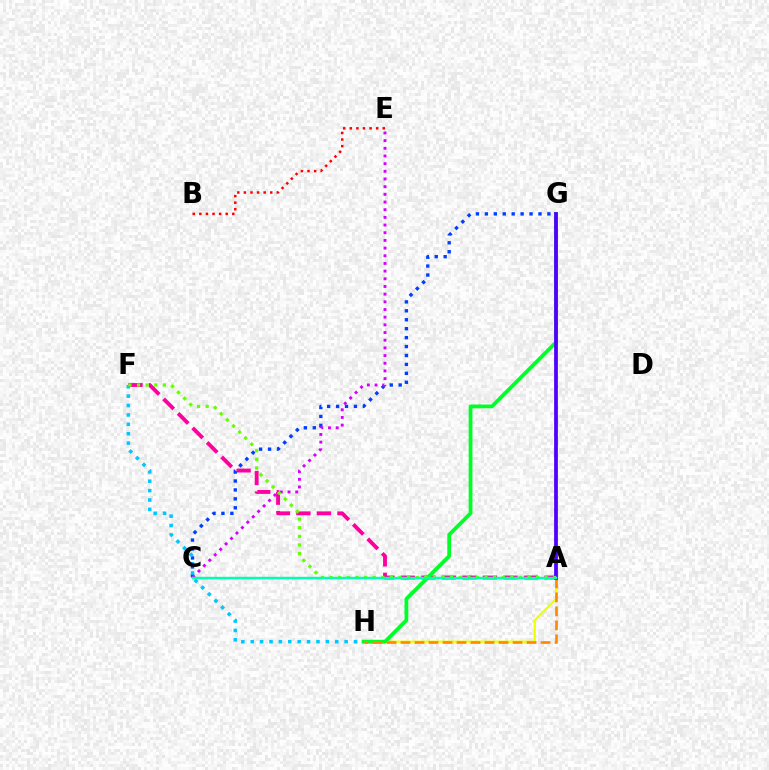{('A', 'F'): [{'color': '#ff00a0', 'line_style': 'dashed', 'thickness': 2.79}, {'color': '#66ff00', 'line_style': 'dotted', 'thickness': 2.34}], ('A', 'H'): [{'color': '#eeff00', 'line_style': 'solid', 'thickness': 1.61}, {'color': '#ff8800', 'line_style': 'dashed', 'thickness': 1.9}], ('G', 'H'): [{'color': '#00ff27', 'line_style': 'solid', 'thickness': 2.72}], ('C', 'G'): [{'color': '#003fff', 'line_style': 'dotted', 'thickness': 2.43}], ('B', 'E'): [{'color': '#ff0000', 'line_style': 'dotted', 'thickness': 1.79}], ('A', 'G'): [{'color': '#4f00ff', 'line_style': 'solid', 'thickness': 2.7}], ('F', 'H'): [{'color': '#00c7ff', 'line_style': 'dotted', 'thickness': 2.55}], ('C', 'E'): [{'color': '#d600ff', 'line_style': 'dotted', 'thickness': 2.09}], ('A', 'C'): [{'color': '#00ffaf', 'line_style': 'solid', 'thickness': 1.75}]}